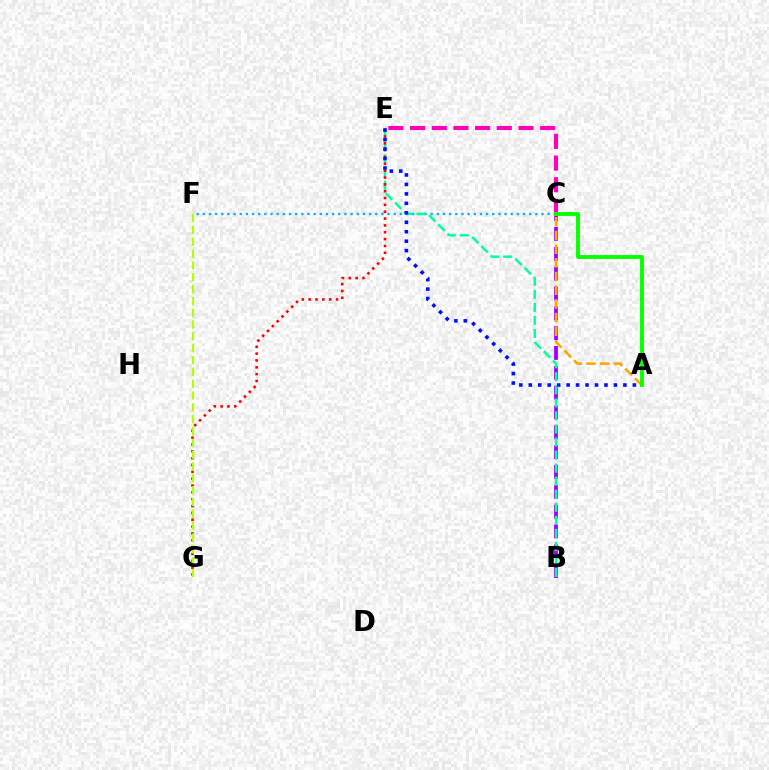{('C', 'E'): [{'color': '#ff00bd', 'line_style': 'dashed', 'thickness': 2.95}], ('B', 'C'): [{'color': '#9b00ff', 'line_style': 'dashed', 'thickness': 2.69}], ('C', 'F'): [{'color': '#00b5ff', 'line_style': 'dotted', 'thickness': 1.67}], ('A', 'C'): [{'color': '#ffa500', 'line_style': 'dashed', 'thickness': 1.86}, {'color': '#08ff00', 'line_style': 'solid', 'thickness': 2.78}], ('B', 'E'): [{'color': '#00ff9d', 'line_style': 'dashed', 'thickness': 1.77}], ('E', 'G'): [{'color': '#ff0000', 'line_style': 'dotted', 'thickness': 1.86}], ('A', 'E'): [{'color': '#0010ff', 'line_style': 'dotted', 'thickness': 2.57}], ('F', 'G'): [{'color': '#b3ff00', 'line_style': 'dashed', 'thickness': 1.61}]}